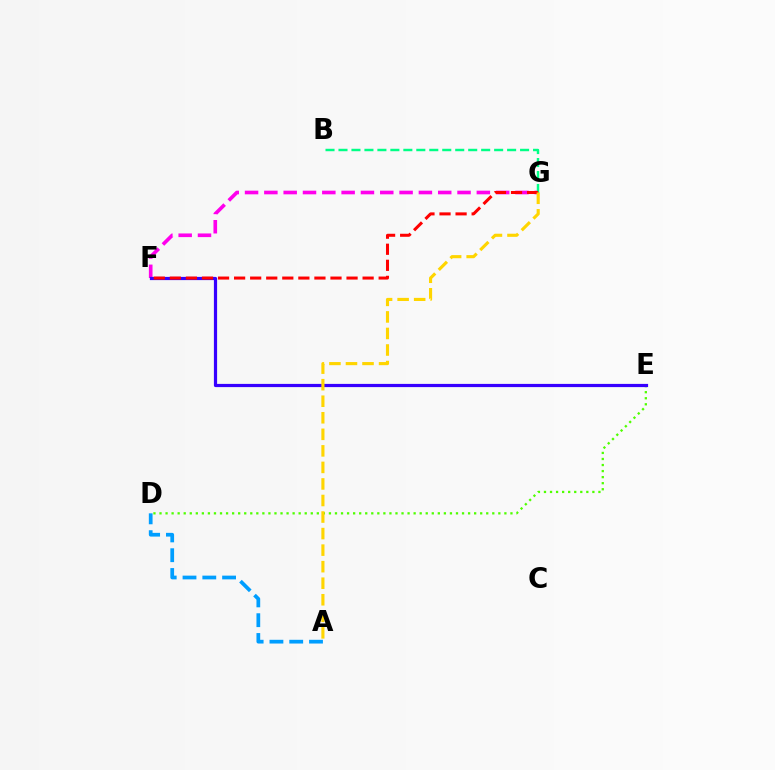{('D', 'E'): [{'color': '#4fff00', 'line_style': 'dotted', 'thickness': 1.64}], ('F', 'G'): [{'color': '#ff00ed', 'line_style': 'dashed', 'thickness': 2.62}, {'color': '#ff0000', 'line_style': 'dashed', 'thickness': 2.18}], ('E', 'F'): [{'color': '#3700ff', 'line_style': 'solid', 'thickness': 2.31}], ('B', 'G'): [{'color': '#00ff86', 'line_style': 'dashed', 'thickness': 1.76}], ('A', 'D'): [{'color': '#009eff', 'line_style': 'dashed', 'thickness': 2.69}], ('A', 'G'): [{'color': '#ffd500', 'line_style': 'dashed', 'thickness': 2.25}]}